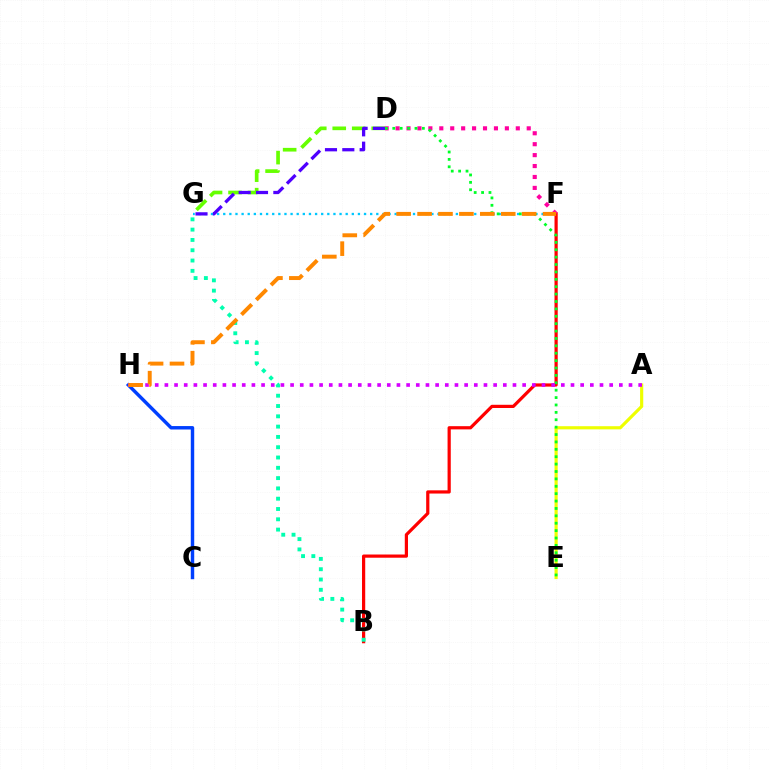{('B', 'F'): [{'color': '#ff0000', 'line_style': 'solid', 'thickness': 2.31}], ('D', 'F'): [{'color': '#ff00a0', 'line_style': 'dotted', 'thickness': 2.97}], ('C', 'H'): [{'color': '#003fff', 'line_style': 'solid', 'thickness': 2.47}], ('D', 'G'): [{'color': '#66ff00', 'line_style': 'dashed', 'thickness': 2.65}, {'color': '#4f00ff', 'line_style': 'dashed', 'thickness': 2.36}], ('F', 'G'): [{'color': '#00c7ff', 'line_style': 'dotted', 'thickness': 1.66}], ('A', 'E'): [{'color': '#eeff00', 'line_style': 'solid', 'thickness': 2.27}], ('D', 'E'): [{'color': '#00ff27', 'line_style': 'dotted', 'thickness': 2.01}], ('A', 'H'): [{'color': '#d600ff', 'line_style': 'dotted', 'thickness': 2.63}], ('B', 'G'): [{'color': '#00ffaf', 'line_style': 'dotted', 'thickness': 2.8}], ('F', 'H'): [{'color': '#ff8800', 'line_style': 'dashed', 'thickness': 2.84}]}